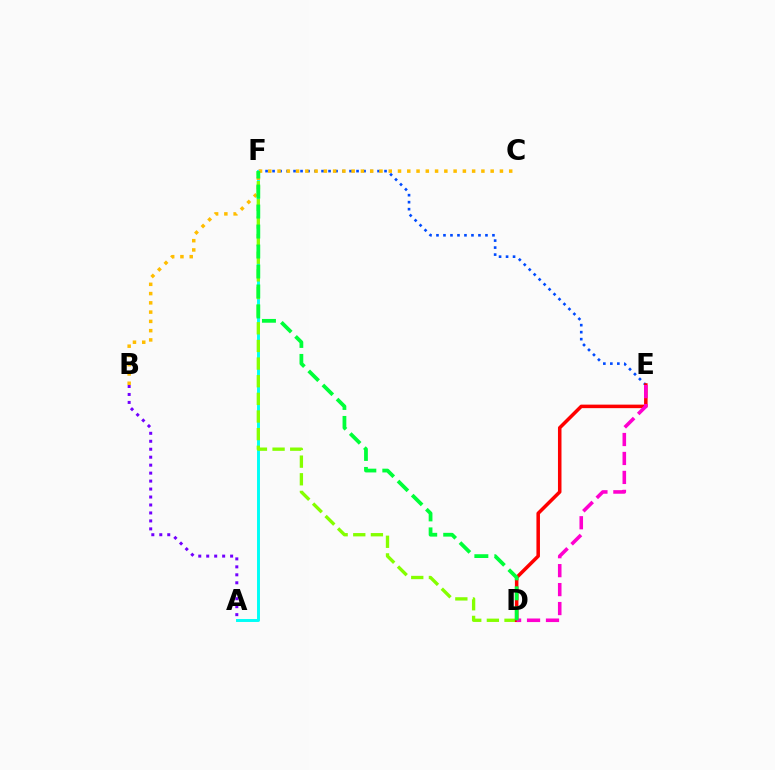{('A', 'B'): [{'color': '#7200ff', 'line_style': 'dotted', 'thickness': 2.16}], ('E', 'F'): [{'color': '#004bff', 'line_style': 'dotted', 'thickness': 1.9}], ('A', 'F'): [{'color': '#00fff6', 'line_style': 'solid', 'thickness': 2.12}], ('D', 'F'): [{'color': '#84ff00', 'line_style': 'dashed', 'thickness': 2.4}, {'color': '#00ff39', 'line_style': 'dashed', 'thickness': 2.71}], ('B', 'C'): [{'color': '#ffbd00', 'line_style': 'dotted', 'thickness': 2.52}], ('D', 'E'): [{'color': '#ff0000', 'line_style': 'solid', 'thickness': 2.54}, {'color': '#ff00cf', 'line_style': 'dashed', 'thickness': 2.57}]}